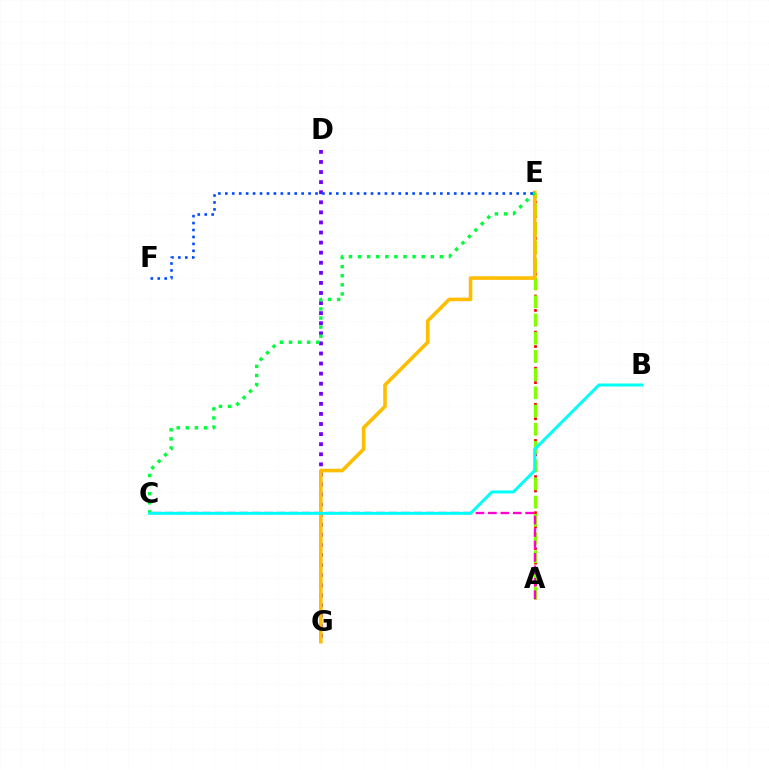{('A', 'E'): [{'color': '#ff0000', 'line_style': 'dotted', 'thickness': 1.96}, {'color': '#84ff00', 'line_style': 'dashed', 'thickness': 2.47}], ('D', 'G'): [{'color': '#7200ff', 'line_style': 'dotted', 'thickness': 2.74}], ('A', 'C'): [{'color': '#ff00cf', 'line_style': 'dashed', 'thickness': 1.69}], ('E', 'G'): [{'color': '#ffbd00', 'line_style': 'solid', 'thickness': 2.59}], ('C', 'E'): [{'color': '#00ff39', 'line_style': 'dotted', 'thickness': 2.47}], ('B', 'C'): [{'color': '#00fff6', 'line_style': 'solid', 'thickness': 2.16}], ('E', 'F'): [{'color': '#004bff', 'line_style': 'dotted', 'thickness': 1.88}]}